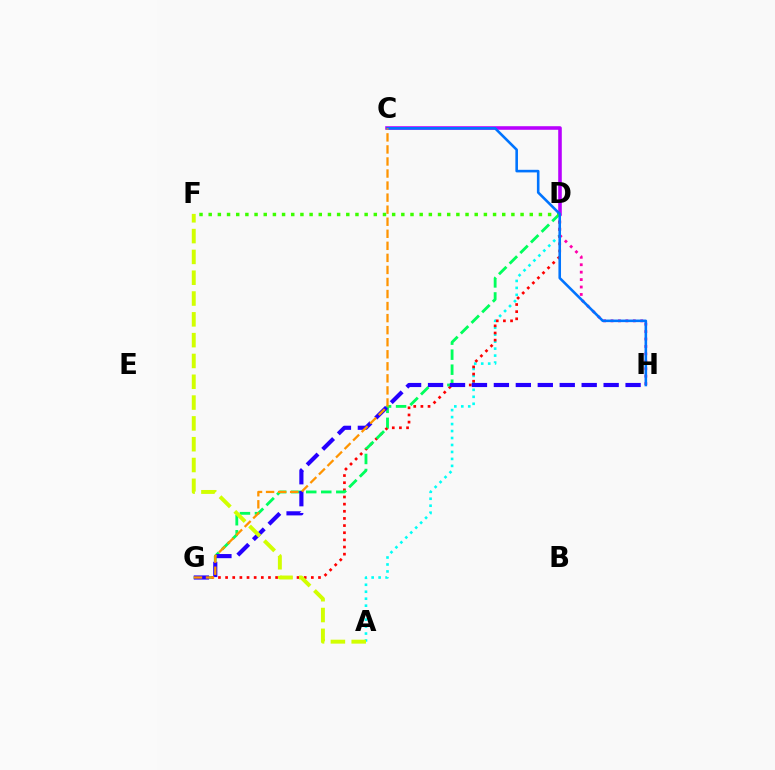{('A', 'D'): [{'color': '#00fff6', 'line_style': 'dotted', 'thickness': 1.89}], ('D', 'G'): [{'color': '#ff0000', 'line_style': 'dotted', 'thickness': 1.94}, {'color': '#00ff5c', 'line_style': 'dashed', 'thickness': 2.04}], ('C', 'D'): [{'color': '#b900ff', 'line_style': 'solid', 'thickness': 2.58}], ('D', 'H'): [{'color': '#ff00ac', 'line_style': 'dotted', 'thickness': 2.02}], ('G', 'H'): [{'color': '#2500ff', 'line_style': 'dashed', 'thickness': 2.98}], ('D', 'F'): [{'color': '#3dff00', 'line_style': 'dotted', 'thickness': 2.49}], ('A', 'F'): [{'color': '#d1ff00', 'line_style': 'dashed', 'thickness': 2.83}], ('C', 'H'): [{'color': '#0074ff', 'line_style': 'solid', 'thickness': 1.87}], ('C', 'G'): [{'color': '#ff9400', 'line_style': 'dashed', 'thickness': 1.64}]}